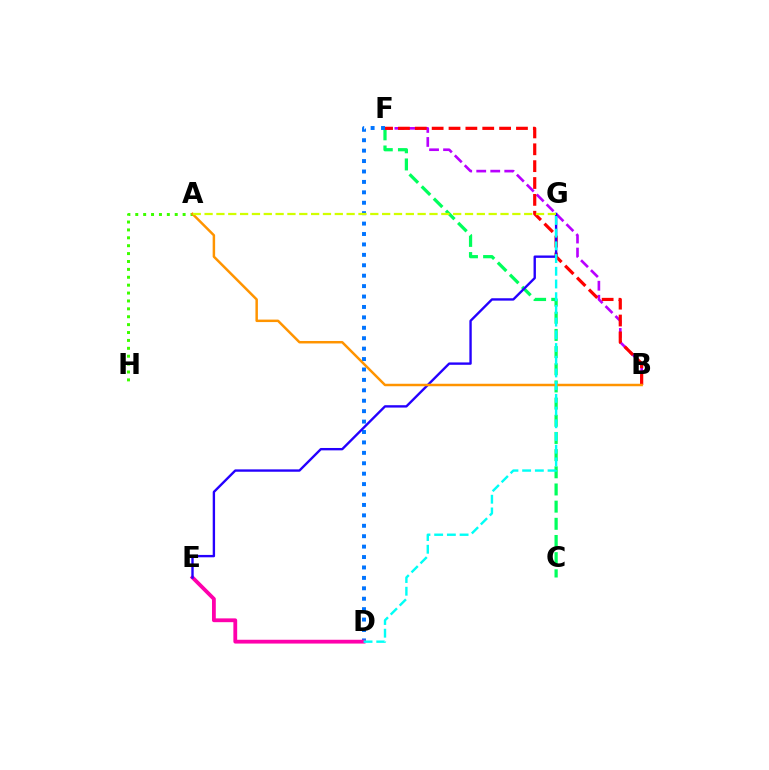{('B', 'F'): [{'color': '#b900ff', 'line_style': 'dashed', 'thickness': 1.9}, {'color': '#ff0000', 'line_style': 'dashed', 'thickness': 2.29}], ('C', 'F'): [{'color': '#00ff5c', 'line_style': 'dashed', 'thickness': 2.33}], ('D', 'F'): [{'color': '#0074ff', 'line_style': 'dotted', 'thickness': 2.83}], ('A', 'H'): [{'color': '#3dff00', 'line_style': 'dotted', 'thickness': 2.14}], ('D', 'E'): [{'color': '#ff00ac', 'line_style': 'solid', 'thickness': 2.74}], ('E', 'G'): [{'color': '#2500ff', 'line_style': 'solid', 'thickness': 1.71}], ('A', 'B'): [{'color': '#ff9400', 'line_style': 'solid', 'thickness': 1.79}], ('D', 'G'): [{'color': '#00fff6', 'line_style': 'dashed', 'thickness': 1.73}], ('A', 'G'): [{'color': '#d1ff00', 'line_style': 'dashed', 'thickness': 1.61}]}